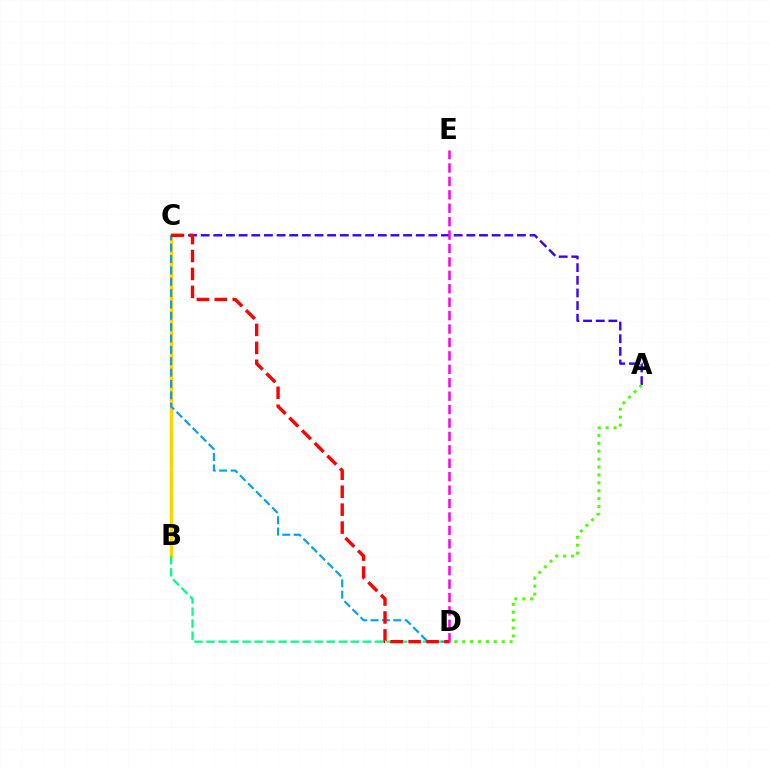{('A', 'C'): [{'color': '#3700ff', 'line_style': 'dashed', 'thickness': 1.72}], ('D', 'E'): [{'color': '#ff00ed', 'line_style': 'dashed', 'thickness': 1.82}], ('B', 'C'): [{'color': '#ffd500', 'line_style': 'solid', 'thickness': 2.5}], ('B', 'D'): [{'color': '#00ff86', 'line_style': 'dashed', 'thickness': 1.63}], ('C', 'D'): [{'color': '#009eff', 'line_style': 'dashed', 'thickness': 1.54}, {'color': '#ff0000', 'line_style': 'dashed', 'thickness': 2.44}], ('A', 'D'): [{'color': '#4fff00', 'line_style': 'dotted', 'thickness': 2.15}]}